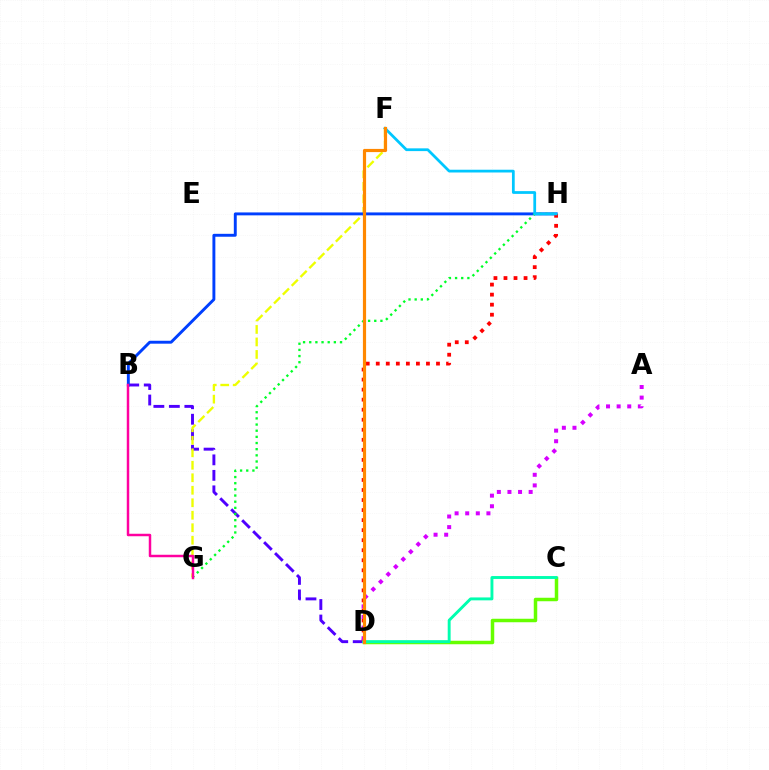{('C', 'D'): [{'color': '#66ff00', 'line_style': 'solid', 'thickness': 2.51}, {'color': '#00ffaf', 'line_style': 'solid', 'thickness': 2.09}], ('B', 'D'): [{'color': '#4f00ff', 'line_style': 'dashed', 'thickness': 2.11}], ('F', 'G'): [{'color': '#eeff00', 'line_style': 'dashed', 'thickness': 1.7}], ('B', 'H'): [{'color': '#003fff', 'line_style': 'solid', 'thickness': 2.1}], ('G', 'H'): [{'color': '#00ff27', 'line_style': 'dotted', 'thickness': 1.67}], ('B', 'G'): [{'color': '#ff00a0', 'line_style': 'solid', 'thickness': 1.78}], ('D', 'H'): [{'color': '#ff0000', 'line_style': 'dotted', 'thickness': 2.73}], ('A', 'D'): [{'color': '#d600ff', 'line_style': 'dotted', 'thickness': 2.88}], ('F', 'H'): [{'color': '#00c7ff', 'line_style': 'solid', 'thickness': 1.99}], ('D', 'F'): [{'color': '#ff8800', 'line_style': 'solid', 'thickness': 2.29}]}